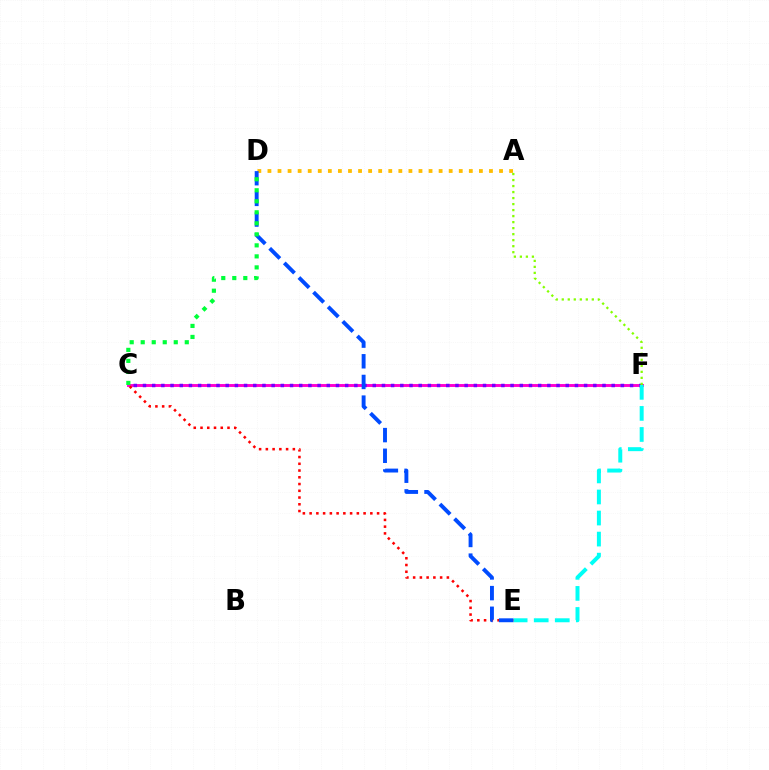{('C', 'F'): [{'color': '#ff00cf', 'line_style': 'solid', 'thickness': 2.1}, {'color': '#7200ff', 'line_style': 'dotted', 'thickness': 2.5}], ('A', 'D'): [{'color': '#ffbd00', 'line_style': 'dotted', 'thickness': 2.74}], ('E', 'F'): [{'color': '#00fff6', 'line_style': 'dashed', 'thickness': 2.86}], ('C', 'E'): [{'color': '#ff0000', 'line_style': 'dotted', 'thickness': 1.83}], ('D', 'E'): [{'color': '#004bff', 'line_style': 'dashed', 'thickness': 2.81}], ('C', 'D'): [{'color': '#00ff39', 'line_style': 'dotted', 'thickness': 2.99}], ('A', 'F'): [{'color': '#84ff00', 'line_style': 'dotted', 'thickness': 1.63}]}